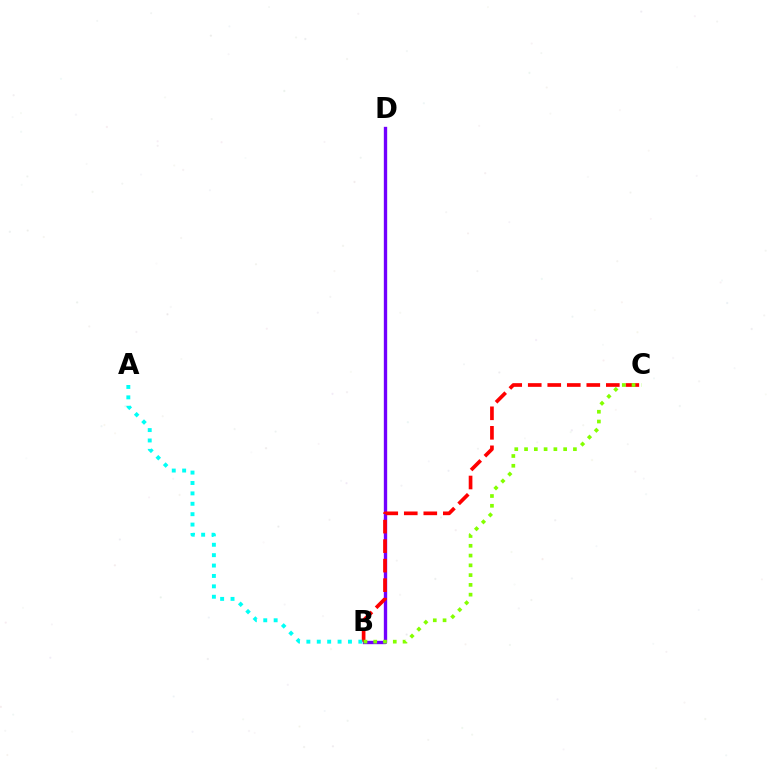{('B', 'D'): [{'color': '#7200ff', 'line_style': 'solid', 'thickness': 2.42}], ('B', 'C'): [{'color': '#ff0000', 'line_style': 'dashed', 'thickness': 2.65}, {'color': '#84ff00', 'line_style': 'dotted', 'thickness': 2.66}], ('A', 'B'): [{'color': '#00fff6', 'line_style': 'dotted', 'thickness': 2.82}]}